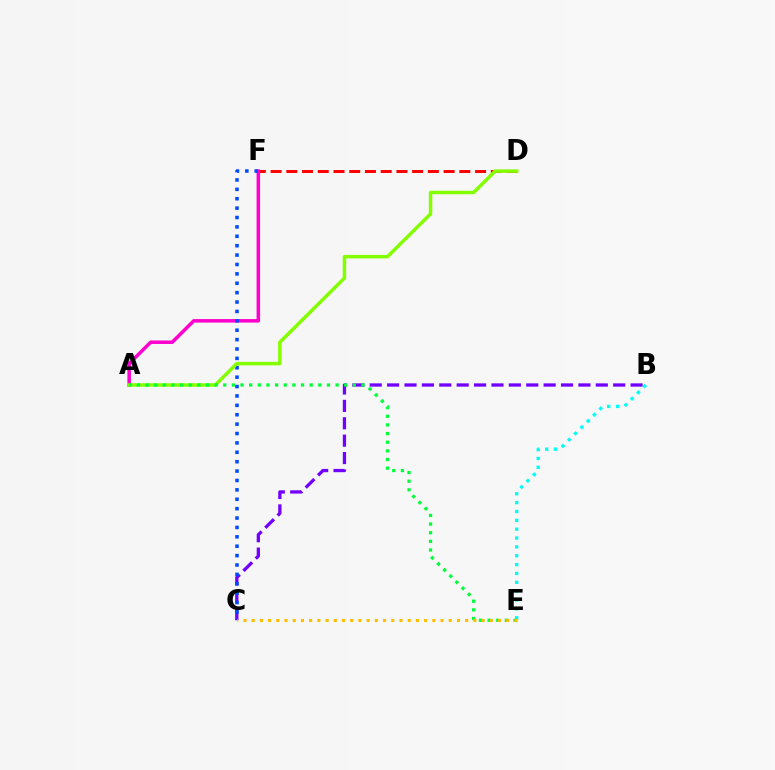{('B', 'C'): [{'color': '#7200ff', 'line_style': 'dashed', 'thickness': 2.36}], ('D', 'F'): [{'color': '#ff0000', 'line_style': 'dashed', 'thickness': 2.14}], ('A', 'F'): [{'color': '#ff00cf', 'line_style': 'solid', 'thickness': 2.53}], ('C', 'F'): [{'color': '#004bff', 'line_style': 'dotted', 'thickness': 2.55}], ('A', 'D'): [{'color': '#84ff00', 'line_style': 'solid', 'thickness': 2.52}], ('B', 'E'): [{'color': '#00fff6', 'line_style': 'dotted', 'thickness': 2.41}], ('A', 'E'): [{'color': '#00ff39', 'line_style': 'dotted', 'thickness': 2.35}], ('C', 'E'): [{'color': '#ffbd00', 'line_style': 'dotted', 'thickness': 2.23}]}